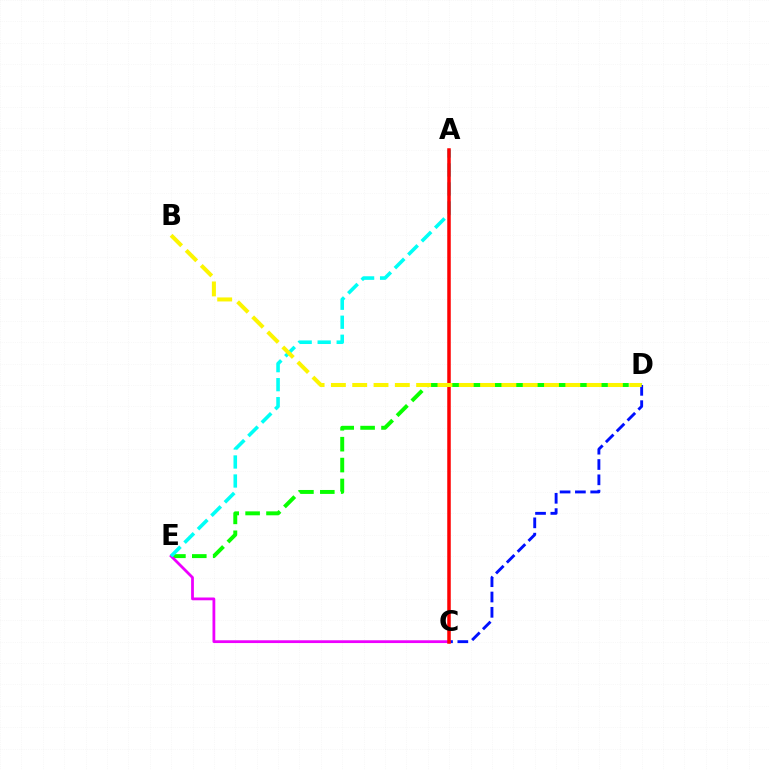{('D', 'E'): [{'color': '#08ff00', 'line_style': 'dashed', 'thickness': 2.84}], ('C', 'D'): [{'color': '#0010ff', 'line_style': 'dashed', 'thickness': 2.08}], ('C', 'E'): [{'color': '#ee00ff', 'line_style': 'solid', 'thickness': 2.0}], ('A', 'E'): [{'color': '#00fff6', 'line_style': 'dashed', 'thickness': 2.58}], ('A', 'C'): [{'color': '#ff0000', 'line_style': 'solid', 'thickness': 2.52}], ('B', 'D'): [{'color': '#fcf500', 'line_style': 'dashed', 'thickness': 2.89}]}